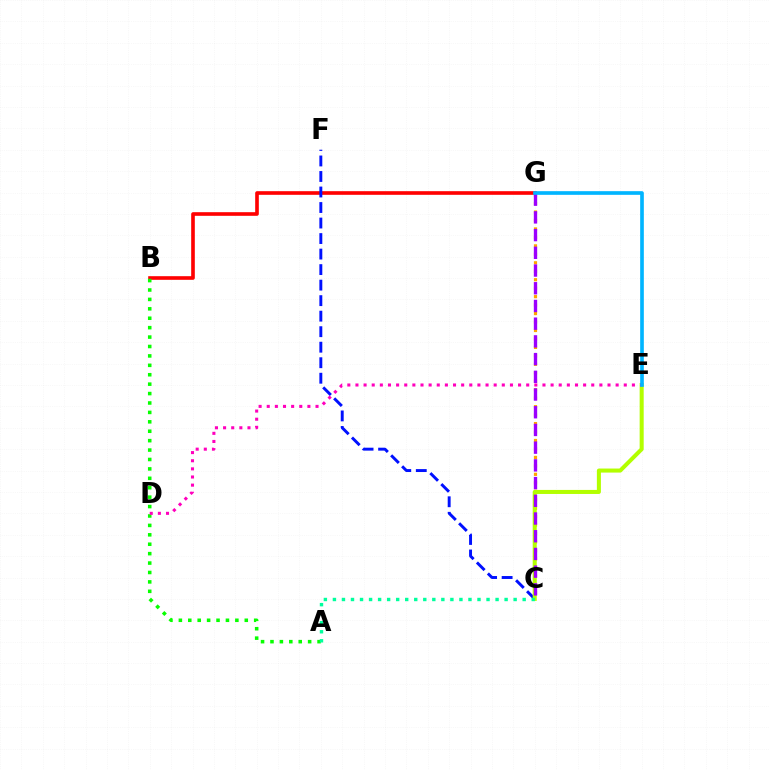{('C', 'G'): [{'color': '#ffa500', 'line_style': 'dotted', 'thickness': 2.3}, {'color': '#9b00ff', 'line_style': 'dashed', 'thickness': 2.41}], ('B', 'G'): [{'color': '#ff0000', 'line_style': 'solid', 'thickness': 2.61}], ('A', 'B'): [{'color': '#08ff00', 'line_style': 'dotted', 'thickness': 2.56}], ('C', 'F'): [{'color': '#0010ff', 'line_style': 'dashed', 'thickness': 2.11}], ('C', 'E'): [{'color': '#b3ff00', 'line_style': 'solid', 'thickness': 2.91}], ('D', 'E'): [{'color': '#ff00bd', 'line_style': 'dotted', 'thickness': 2.21}], ('A', 'C'): [{'color': '#00ff9d', 'line_style': 'dotted', 'thickness': 2.46}], ('E', 'G'): [{'color': '#00b5ff', 'line_style': 'solid', 'thickness': 2.63}]}